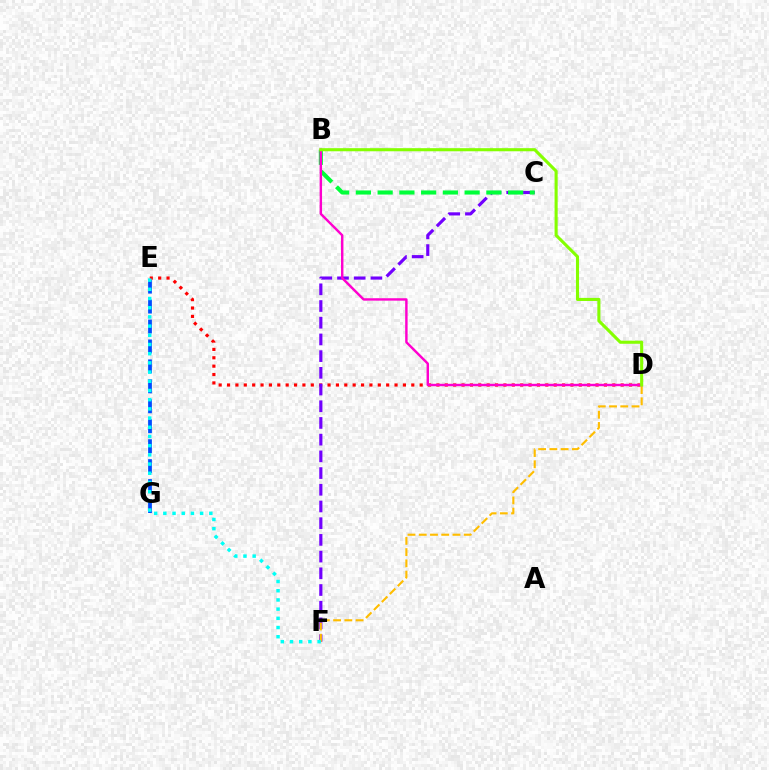{('D', 'E'): [{'color': '#ff0000', 'line_style': 'dotted', 'thickness': 2.28}], ('C', 'F'): [{'color': '#7200ff', 'line_style': 'dashed', 'thickness': 2.27}], ('B', 'C'): [{'color': '#00ff39', 'line_style': 'dashed', 'thickness': 2.95}], ('E', 'G'): [{'color': '#004bff', 'line_style': 'dashed', 'thickness': 2.71}], ('D', 'F'): [{'color': '#ffbd00', 'line_style': 'dashed', 'thickness': 1.53}], ('B', 'D'): [{'color': '#ff00cf', 'line_style': 'solid', 'thickness': 1.75}, {'color': '#84ff00', 'line_style': 'solid', 'thickness': 2.23}], ('E', 'F'): [{'color': '#00fff6', 'line_style': 'dotted', 'thickness': 2.5}]}